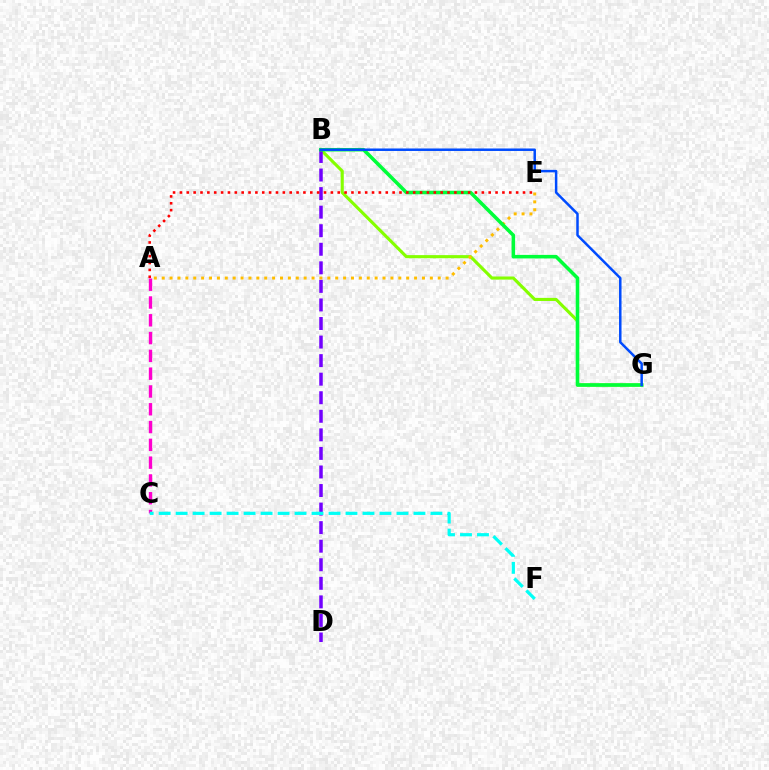{('B', 'G'): [{'color': '#84ff00', 'line_style': 'solid', 'thickness': 2.24}, {'color': '#00ff39', 'line_style': 'solid', 'thickness': 2.55}, {'color': '#004bff', 'line_style': 'solid', 'thickness': 1.79}], ('A', 'E'): [{'color': '#ffbd00', 'line_style': 'dotted', 'thickness': 2.14}, {'color': '#ff0000', 'line_style': 'dotted', 'thickness': 1.86}], ('B', 'D'): [{'color': '#7200ff', 'line_style': 'dashed', 'thickness': 2.52}], ('A', 'C'): [{'color': '#ff00cf', 'line_style': 'dashed', 'thickness': 2.42}], ('C', 'F'): [{'color': '#00fff6', 'line_style': 'dashed', 'thickness': 2.31}]}